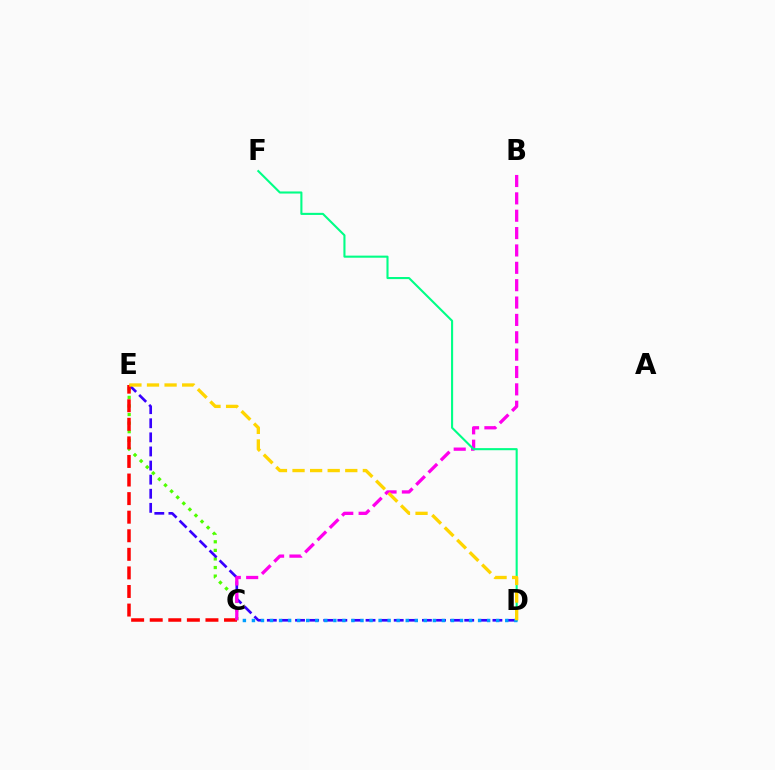{('C', 'E'): [{'color': '#4fff00', 'line_style': 'dotted', 'thickness': 2.33}, {'color': '#ff0000', 'line_style': 'dashed', 'thickness': 2.52}], ('D', 'E'): [{'color': '#3700ff', 'line_style': 'dashed', 'thickness': 1.92}, {'color': '#ffd500', 'line_style': 'dashed', 'thickness': 2.39}], ('B', 'C'): [{'color': '#ff00ed', 'line_style': 'dashed', 'thickness': 2.36}], ('D', 'F'): [{'color': '#00ff86', 'line_style': 'solid', 'thickness': 1.51}], ('C', 'D'): [{'color': '#009eff', 'line_style': 'dotted', 'thickness': 2.46}]}